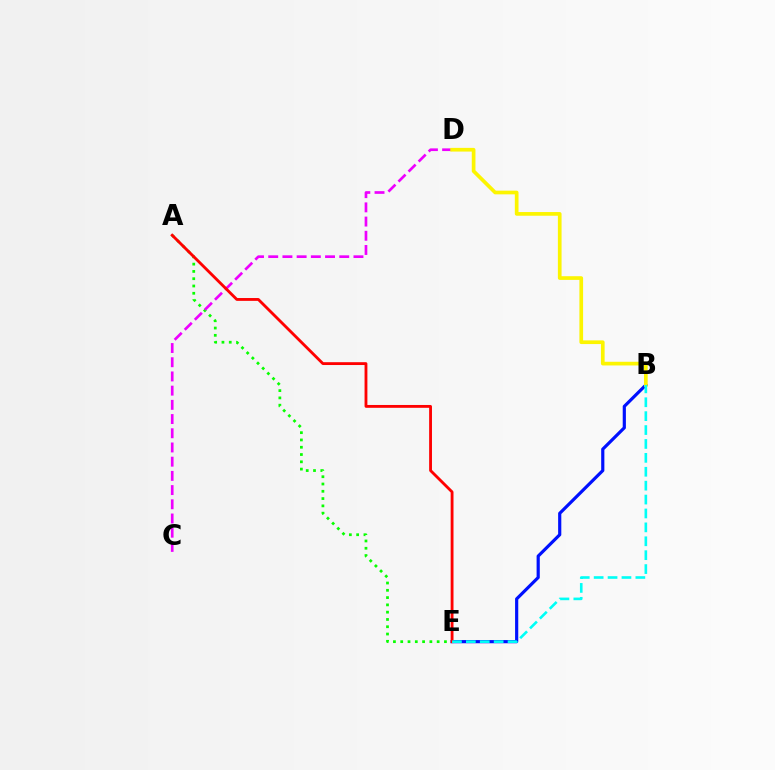{('B', 'E'): [{'color': '#0010ff', 'line_style': 'solid', 'thickness': 2.29}, {'color': '#00fff6', 'line_style': 'dashed', 'thickness': 1.89}], ('A', 'E'): [{'color': '#08ff00', 'line_style': 'dotted', 'thickness': 1.98}, {'color': '#ff0000', 'line_style': 'solid', 'thickness': 2.04}], ('C', 'D'): [{'color': '#ee00ff', 'line_style': 'dashed', 'thickness': 1.93}], ('B', 'D'): [{'color': '#fcf500', 'line_style': 'solid', 'thickness': 2.66}]}